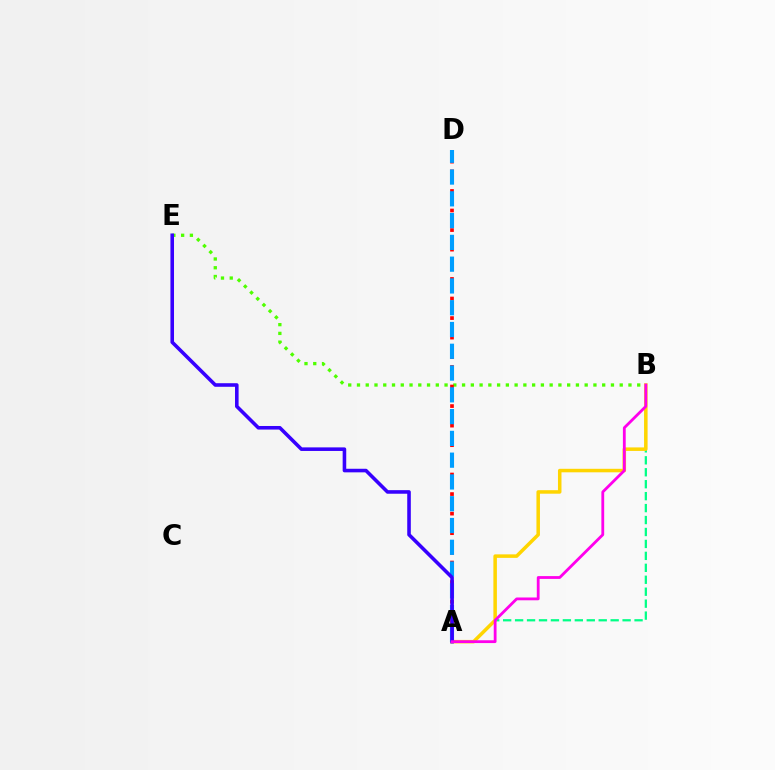{('B', 'E'): [{'color': '#4fff00', 'line_style': 'dotted', 'thickness': 2.38}], ('A', 'B'): [{'color': '#00ff86', 'line_style': 'dashed', 'thickness': 1.62}, {'color': '#ffd500', 'line_style': 'solid', 'thickness': 2.53}, {'color': '#ff00ed', 'line_style': 'solid', 'thickness': 2.02}], ('A', 'D'): [{'color': '#ff0000', 'line_style': 'dotted', 'thickness': 2.66}, {'color': '#009eff', 'line_style': 'dashed', 'thickness': 2.96}], ('A', 'E'): [{'color': '#3700ff', 'line_style': 'solid', 'thickness': 2.58}]}